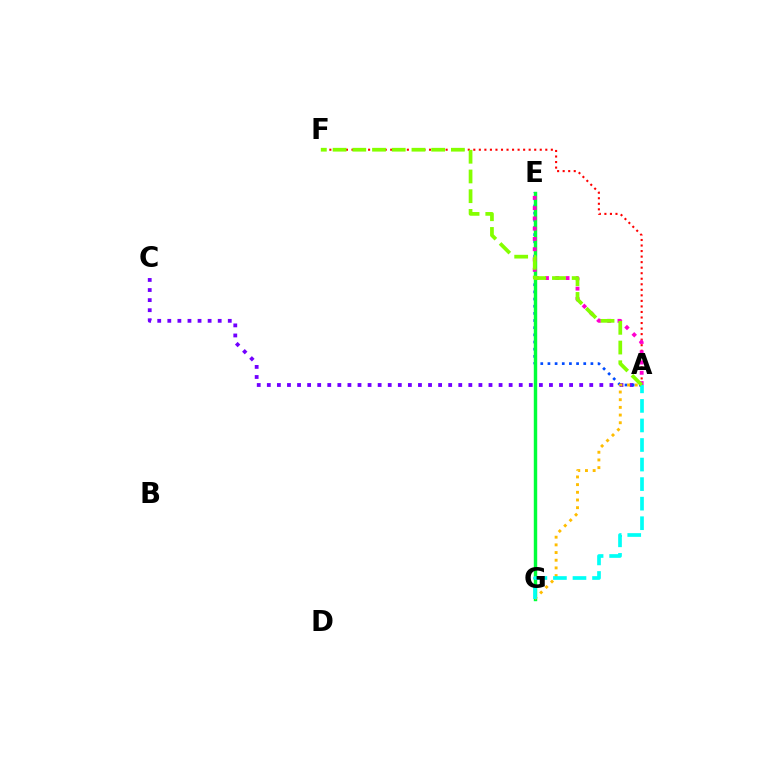{('A', 'C'): [{'color': '#7200ff', 'line_style': 'dotted', 'thickness': 2.74}], ('A', 'E'): [{'color': '#004bff', 'line_style': 'dotted', 'thickness': 1.95}, {'color': '#ff00cf', 'line_style': 'dotted', 'thickness': 2.79}], ('E', 'G'): [{'color': '#00ff39', 'line_style': 'solid', 'thickness': 2.46}], ('A', 'F'): [{'color': '#ff0000', 'line_style': 'dotted', 'thickness': 1.5}, {'color': '#84ff00', 'line_style': 'dashed', 'thickness': 2.68}], ('A', 'G'): [{'color': '#ffbd00', 'line_style': 'dotted', 'thickness': 2.09}, {'color': '#00fff6', 'line_style': 'dashed', 'thickness': 2.66}]}